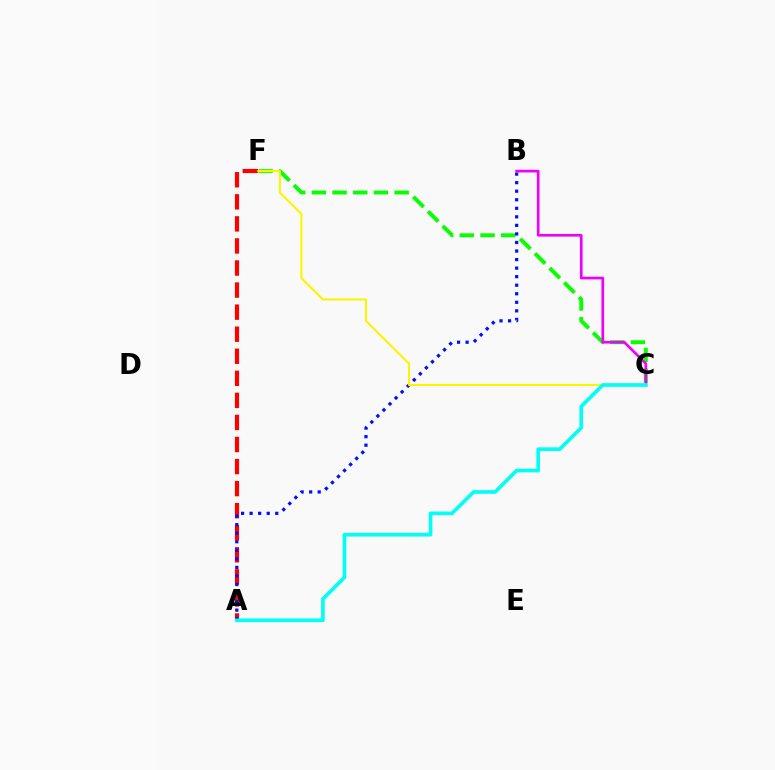{('A', 'F'): [{'color': '#ff0000', 'line_style': 'dashed', 'thickness': 3.0}], ('C', 'F'): [{'color': '#08ff00', 'line_style': 'dashed', 'thickness': 2.81}, {'color': '#fcf500', 'line_style': 'solid', 'thickness': 1.52}], ('A', 'B'): [{'color': '#0010ff', 'line_style': 'dotted', 'thickness': 2.32}], ('B', 'C'): [{'color': '#ee00ff', 'line_style': 'solid', 'thickness': 1.93}], ('A', 'C'): [{'color': '#00fff6', 'line_style': 'solid', 'thickness': 2.64}]}